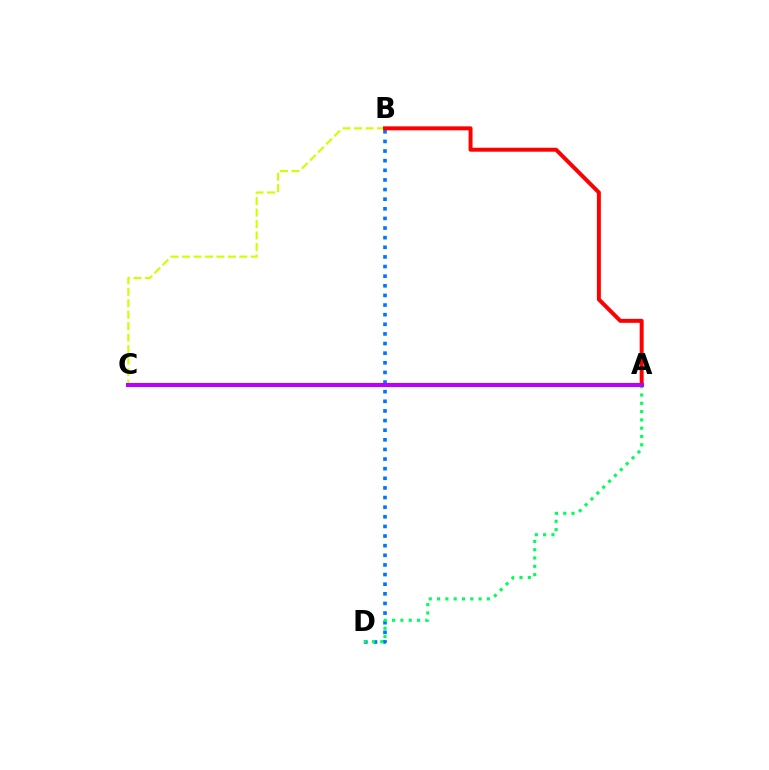{('B', 'D'): [{'color': '#0074ff', 'line_style': 'dotted', 'thickness': 2.62}], ('B', 'C'): [{'color': '#d1ff00', 'line_style': 'dashed', 'thickness': 1.56}], ('A', 'D'): [{'color': '#00ff5c', 'line_style': 'dotted', 'thickness': 2.25}], ('A', 'B'): [{'color': '#ff0000', 'line_style': 'solid', 'thickness': 2.85}], ('A', 'C'): [{'color': '#b900ff', 'line_style': 'solid', 'thickness': 2.93}]}